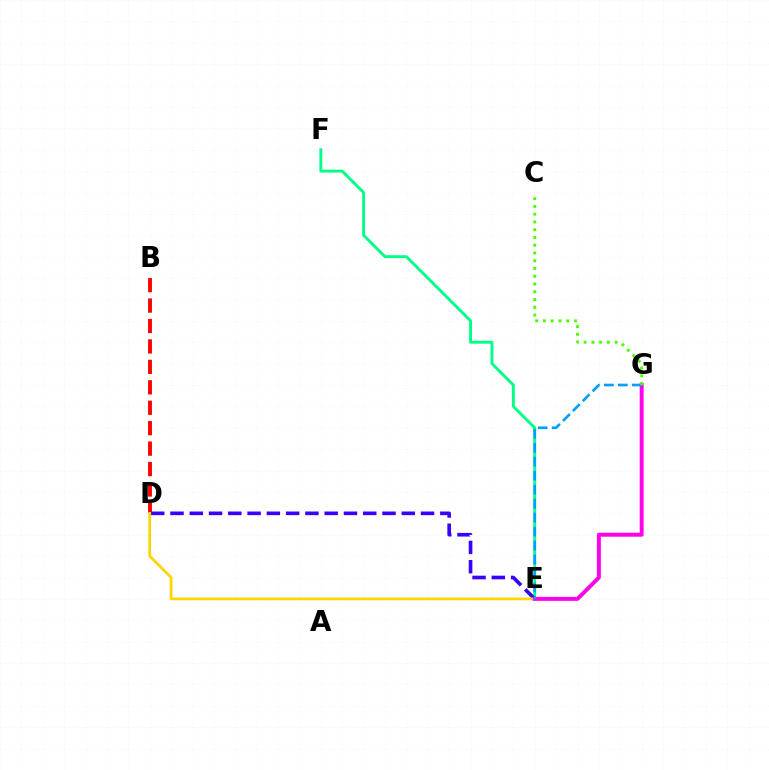{('E', 'F'): [{'color': '#00ff86', 'line_style': 'solid', 'thickness': 2.08}], ('B', 'D'): [{'color': '#ff0000', 'line_style': 'dashed', 'thickness': 2.78}], ('D', 'E'): [{'color': '#3700ff', 'line_style': 'dashed', 'thickness': 2.62}, {'color': '#ffd500', 'line_style': 'solid', 'thickness': 1.95}], ('E', 'G'): [{'color': '#ff00ed', 'line_style': 'solid', 'thickness': 2.83}, {'color': '#009eff', 'line_style': 'dashed', 'thickness': 1.9}], ('C', 'G'): [{'color': '#4fff00', 'line_style': 'dotted', 'thickness': 2.11}]}